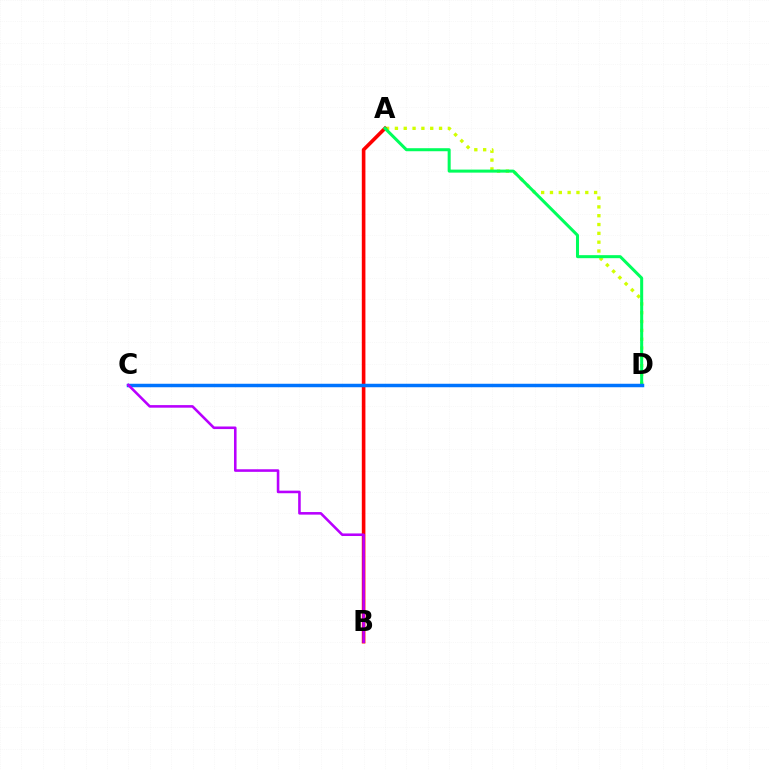{('A', 'D'): [{'color': '#d1ff00', 'line_style': 'dotted', 'thickness': 2.4}, {'color': '#00ff5c', 'line_style': 'solid', 'thickness': 2.18}], ('A', 'B'): [{'color': '#ff0000', 'line_style': 'solid', 'thickness': 2.6}], ('C', 'D'): [{'color': '#0074ff', 'line_style': 'solid', 'thickness': 2.5}], ('B', 'C'): [{'color': '#b900ff', 'line_style': 'solid', 'thickness': 1.86}]}